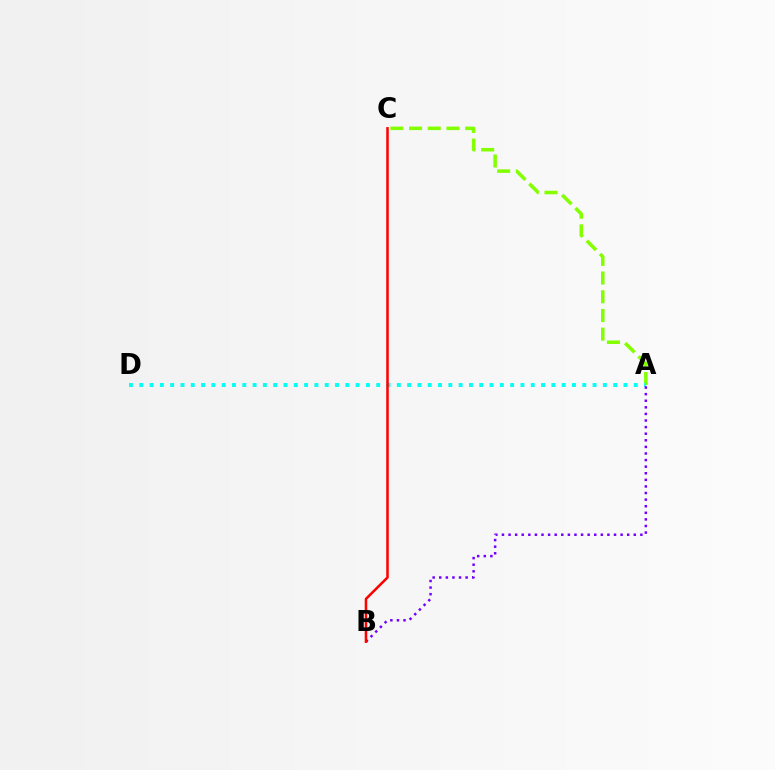{('A', 'C'): [{'color': '#84ff00', 'line_style': 'dashed', 'thickness': 2.54}], ('A', 'D'): [{'color': '#00fff6', 'line_style': 'dotted', 'thickness': 2.8}], ('A', 'B'): [{'color': '#7200ff', 'line_style': 'dotted', 'thickness': 1.79}], ('B', 'C'): [{'color': '#ff0000', 'line_style': 'solid', 'thickness': 1.82}]}